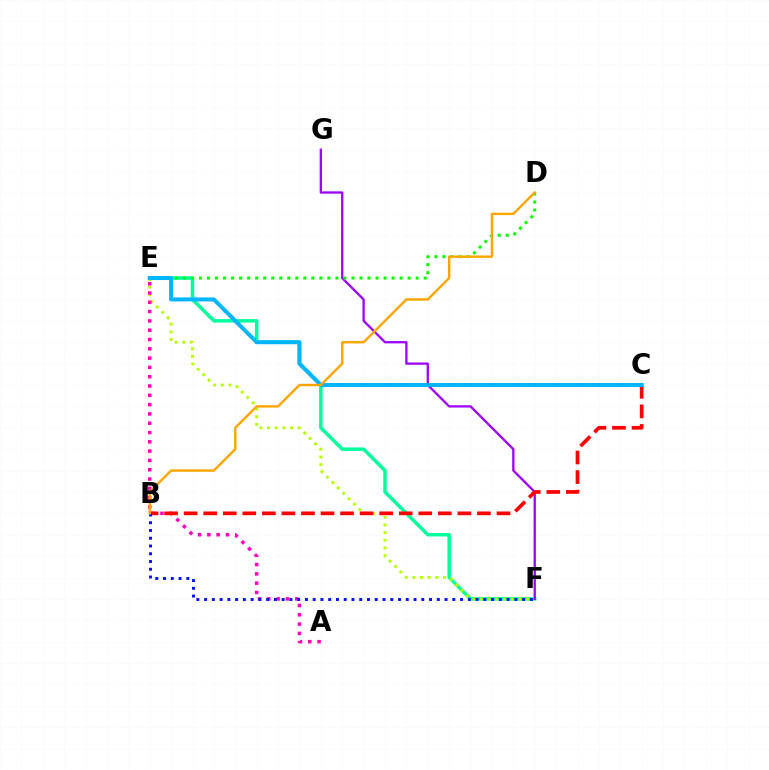{('E', 'F'): [{'color': '#00ff9d', 'line_style': 'solid', 'thickness': 2.5}, {'color': '#b3ff00', 'line_style': 'dotted', 'thickness': 2.08}], ('F', 'G'): [{'color': '#9b00ff', 'line_style': 'solid', 'thickness': 1.64}], ('D', 'E'): [{'color': '#08ff00', 'line_style': 'dotted', 'thickness': 2.18}], ('A', 'E'): [{'color': '#ff00bd', 'line_style': 'dotted', 'thickness': 2.53}], ('B', 'C'): [{'color': '#ff0000', 'line_style': 'dashed', 'thickness': 2.66}], ('B', 'F'): [{'color': '#0010ff', 'line_style': 'dotted', 'thickness': 2.11}], ('C', 'E'): [{'color': '#00b5ff', 'line_style': 'solid', 'thickness': 2.89}], ('B', 'D'): [{'color': '#ffa500', 'line_style': 'solid', 'thickness': 1.74}]}